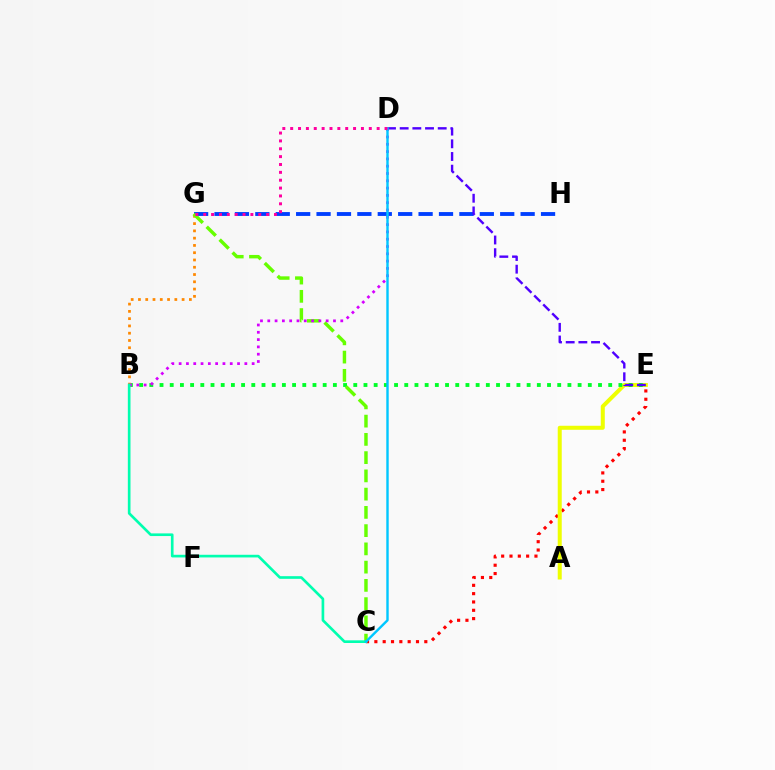{('C', 'E'): [{'color': '#ff0000', 'line_style': 'dotted', 'thickness': 2.26}], ('A', 'E'): [{'color': '#eeff00', 'line_style': 'solid', 'thickness': 2.89}], ('G', 'H'): [{'color': '#003fff', 'line_style': 'dashed', 'thickness': 2.77}], ('B', 'E'): [{'color': '#00ff27', 'line_style': 'dotted', 'thickness': 2.77}], ('B', 'G'): [{'color': '#ff8800', 'line_style': 'dotted', 'thickness': 1.98}], ('C', 'G'): [{'color': '#66ff00', 'line_style': 'dashed', 'thickness': 2.48}], ('B', 'D'): [{'color': '#d600ff', 'line_style': 'dotted', 'thickness': 1.98}], ('B', 'C'): [{'color': '#00ffaf', 'line_style': 'solid', 'thickness': 1.91}], ('D', 'E'): [{'color': '#4f00ff', 'line_style': 'dashed', 'thickness': 1.72}], ('C', 'D'): [{'color': '#00c7ff', 'line_style': 'solid', 'thickness': 1.73}], ('D', 'G'): [{'color': '#ff00a0', 'line_style': 'dotted', 'thickness': 2.14}]}